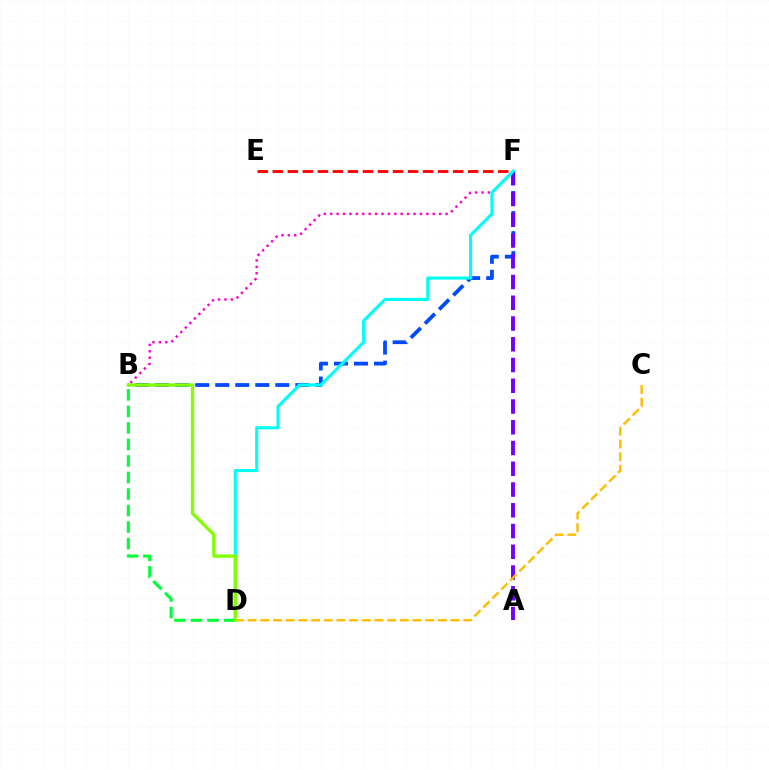{('B', 'F'): [{'color': '#004bff', 'line_style': 'dashed', 'thickness': 2.72}, {'color': '#ff00cf', 'line_style': 'dotted', 'thickness': 1.74}], ('E', 'F'): [{'color': '#ff0000', 'line_style': 'dashed', 'thickness': 2.04}], ('A', 'F'): [{'color': '#7200ff', 'line_style': 'dashed', 'thickness': 2.82}], ('B', 'D'): [{'color': '#00ff39', 'line_style': 'dashed', 'thickness': 2.25}, {'color': '#84ff00', 'line_style': 'solid', 'thickness': 2.4}], ('D', 'F'): [{'color': '#00fff6', 'line_style': 'solid', 'thickness': 2.24}], ('C', 'D'): [{'color': '#ffbd00', 'line_style': 'dashed', 'thickness': 1.72}]}